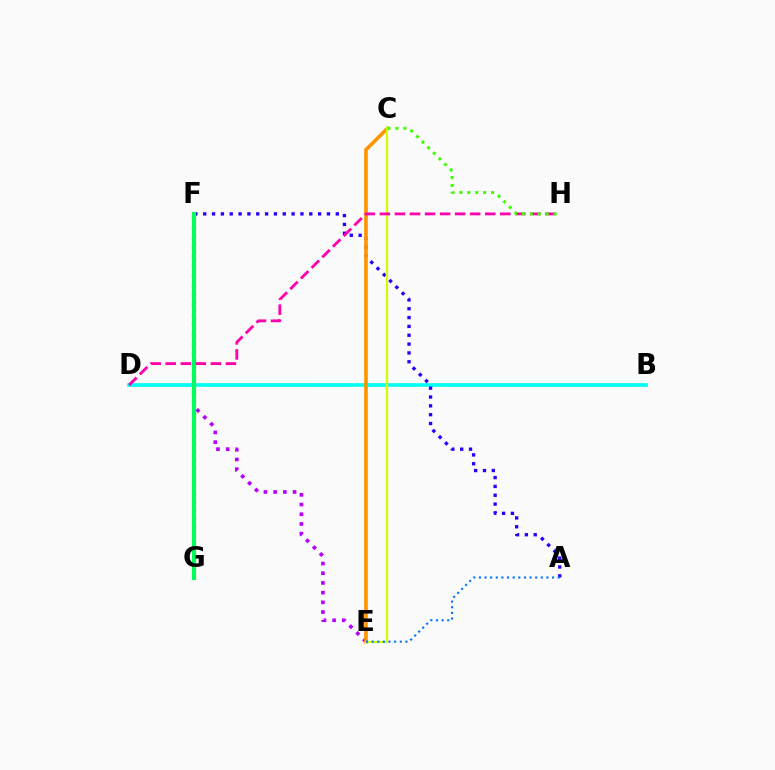{('E', 'F'): [{'color': '#b900ff', 'line_style': 'dotted', 'thickness': 2.64}], ('B', 'D'): [{'color': '#00fff6', 'line_style': 'solid', 'thickness': 2.64}], ('A', 'F'): [{'color': '#2500ff', 'line_style': 'dotted', 'thickness': 2.4}], ('F', 'G'): [{'color': '#ff0000', 'line_style': 'dotted', 'thickness': 2.26}, {'color': '#00ff5c', 'line_style': 'solid', 'thickness': 2.97}], ('C', 'E'): [{'color': '#ff9400', 'line_style': 'solid', 'thickness': 2.6}, {'color': '#d1ff00', 'line_style': 'solid', 'thickness': 1.59}], ('D', 'H'): [{'color': '#ff00ac', 'line_style': 'dashed', 'thickness': 2.04}], ('A', 'E'): [{'color': '#0074ff', 'line_style': 'dotted', 'thickness': 1.53}], ('C', 'H'): [{'color': '#3dff00', 'line_style': 'dotted', 'thickness': 2.15}]}